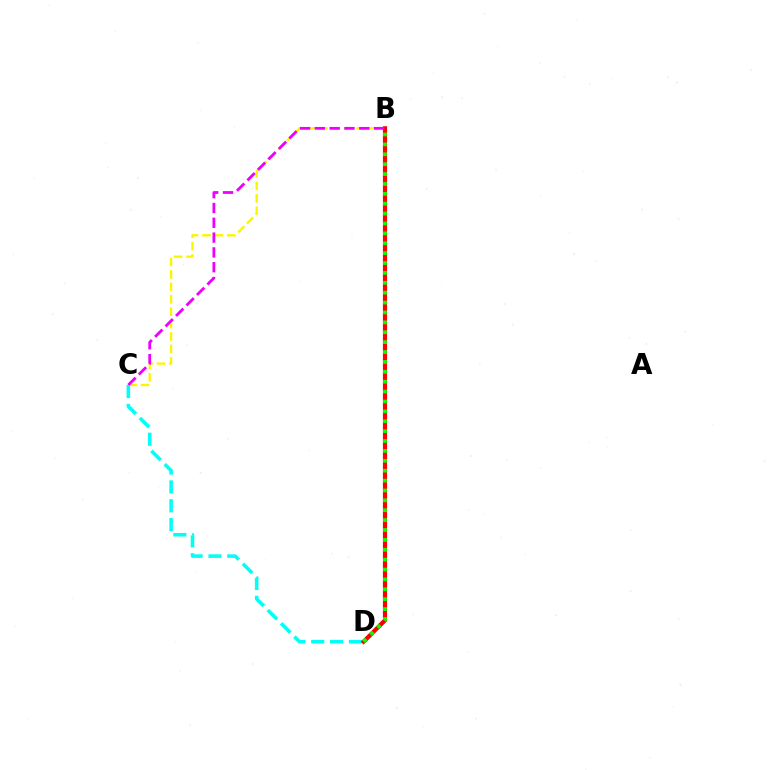{('C', 'D'): [{'color': '#00fff6', 'line_style': 'dashed', 'thickness': 2.56}], ('B', 'D'): [{'color': '#0010ff', 'line_style': 'dashed', 'thickness': 2.51}, {'color': '#ff0000', 'line_style': 'solid', 'thickness': 3.0}, {'color': '#08ff00', 'line_style': 'dotted', 'thickness': 2.69}], ('B', 'C'): [{'color': '#fcf500', 'line_style': 'dashed', 'thickness': 1.69}, {'color': '#ee00ff', 'line_style': 'dashed', 'thickness': 2.01}]}